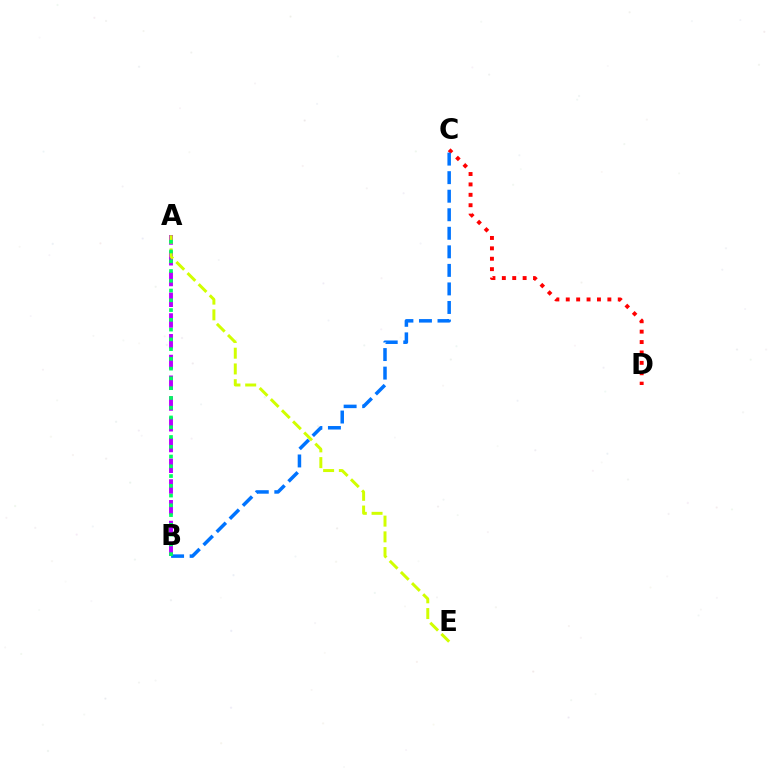{('A', 'B'): [{'color': '#b900ff', 'line_style': 'dashed', 'thickness': 2.82}, {'color': '#00ff5c', 'line_style': 'dotted', 'thickness': 2.65}], ('C', 'D'): [{'color': '#ff0000', 'line_style': 'dotted', 'thickness': 2.83}], ('A', 'E'): [{'color': '#d1ff00', 'line_style': 'dashed', 'thickness': 2.14}], ('B', 'C'): [{'color': '#0074ff', 'line_style': 'dashed', 'thickness': 2.52}]}